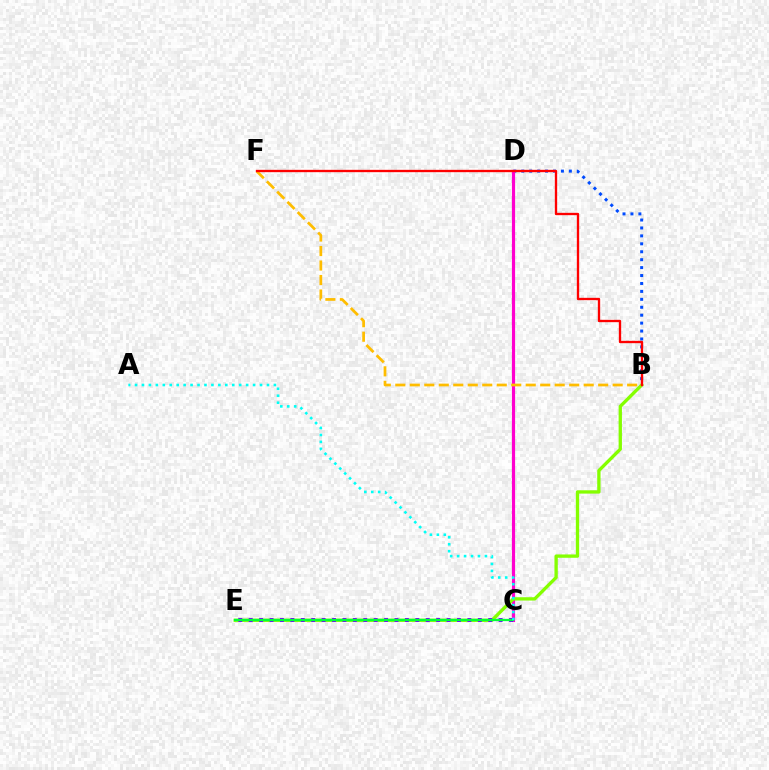{('B', 'D'): [{'color': '#004bff', 'line_style': 'dotted', 'thickness': 2.15}], ('C', 'D'): [{'color': '#ff00cf', 'line_style': 'solid', 'thickness': 2.29}], ('B', 'E'): [{'color': '#84ff00', 'line_style': 'solid', 'thickness': 2.39}], ('C', 'E'): [{'color': '#7200ff', 'line_style': 'dotted', 'thickness': 2.83}, {'color': '#00ff39', 'line_style': 'solid', 'thickness': 1.63}], ('B', 'F'): [{'color': '#ffbd00', 'line_style': 'dashed', 'thickness': 1.97}, {'color': '#ff0000', 'line_style': 'solid', 'thickness': 1.68}], ('A', 'C'): [{'color': '#00fff6', 'line_style': 'dotted', 'thickness': 1.89}]}